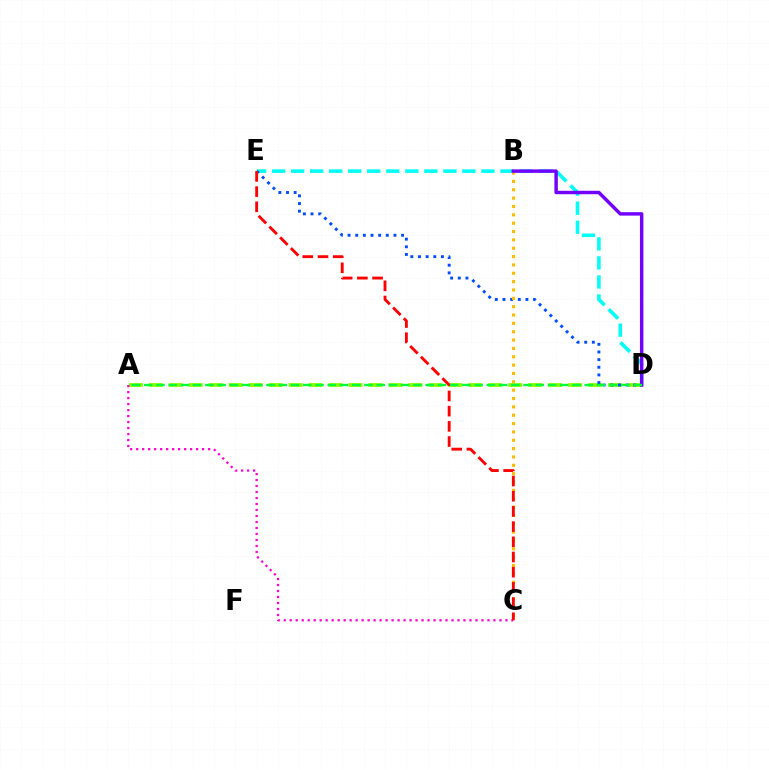{('A', 'D'): [{'color': '#84ff00', 'line_style': 'dashed', 'thickness': 2.71}, {'color': '#00ff39', 'line_style': 'dashed', 'thickness': 1.66}], ('D', 'E'): [{'color': '#00fff6', 'line_style': 'dashed', 'thickness': 2.58}, {'color': '#004bff', 'line_style': 'dotted', 'thickness': 2.08}], ('A', 'C'): [{'color': '#ff00cf', 'line_style': 'dotted', 'thickness': 1.63}], ('B', 'C'): [{'color': '#ffbd00', 'line_style': 'dotted', 'thickness': 2.27}], ('C', 'E'): [{'color': '#ff0000', 'line_style': 'dashed', 'thickness': 2.06}], ('B', 'D'): [{'color': '#7200ff', 'line_style': 'solid', 'thickness': 2.48}]}